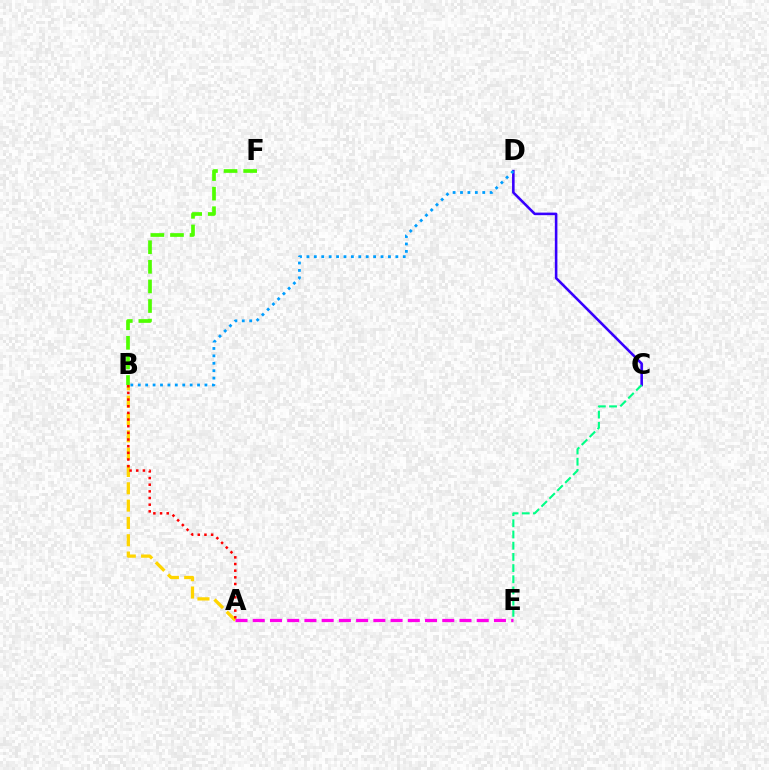{('C', 'D'): [{'color': '#3700ff', 'line_style': 'solid', 'thickness': 1.85}], ('A', 'B'): [{'color': '#ffd500', 'line_style': 'dashed', 'thickness': 2.35}, {'color': '#ff0000', 'line_style': 'dotted', 'thickness': 1.81}], ('B', 'D'): [{'color': '#009eff', 'line_style': 'dotted', 'thickness': 2.01}], ('B', 'F'): [{'color': '#4fff00', 'line_style': 'dashed', 'thickness': 2.66}], ('C', 'E'): [{'color': '#00ff86', 'line_style': 'dashed', 'thickness': 1.52}], ('A', 'E'): [{'color': '#ff00ed', 'line_style': 'dashed', 'thickness': 2.34}]}